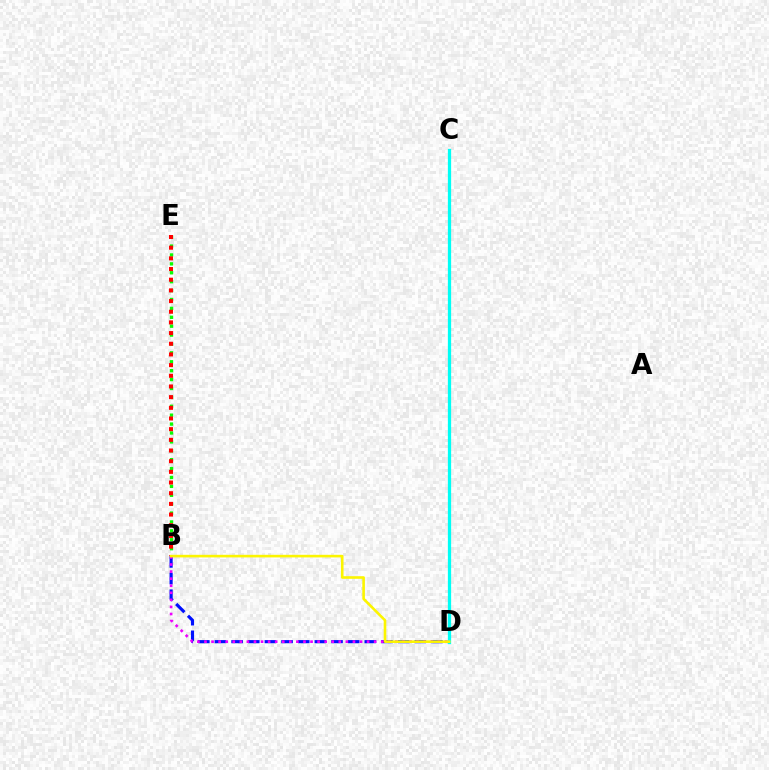{('B', 'E'): [{'color': '#08ff00', 'line_style': 'dotted', 'thickness': 2.42}, {'color': '#ff0000', 'line_style': 'dotted', 'thickness': 2.9}], ('B', 'D'): [{'color': '#0010ff', 'line_style': 'dashed', 'thickness': 2.26}, {'color': '#ee00ff', 'line_style': 'dotted', 'thickness': 1.92}, {'color': '#fcf500', 'line_style': 'solid', 'thickness': 1.88}], ('C', 'D'): [{'color': '#00fff6', 'line_style': 'solid', 'thickness': 2.35}]}